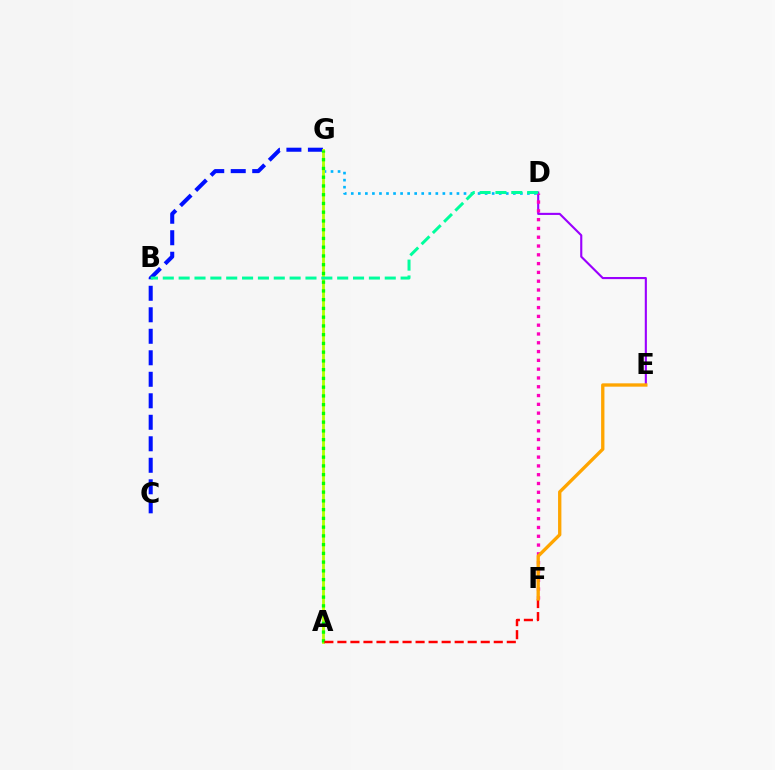{('C', 'G'): [{'color': '#0010ff', 'line_style': 'dashed', 'thickness': 2.92}], ('D', 'G'): [{'color': '#00b5ff', 'line_style': 'dotted', 'thickness': 1.91}], ('A', 'G'): [{'color': '#b3ff00', 'line_style': 'solid', 'thickness': 2.03}, {'color': '#08ff00', 'line_style': 'dotted', 'thickness': 2.38}], ('D', 'E'): [{'color': '#9b00ff', 'line_style': 'solid', 'thickness': 1.53}], ('A', 'F'): [{'color': '#ff0000', 'line_style': 'dashed', 'thickness': 1.77}], ('D', 'F'): [{'color': '#ff00bd', 'line_style': 'dotted', 'thickness': 2.39}], ('B', 'D'): [{'color': '#00ff9d', 'line_style': 'dashed', 'thickness': 2.15}], ('E', 'F'): [{'color': '#ffa500', 'line_style': 'solid', 'thickness': 2.4}]}